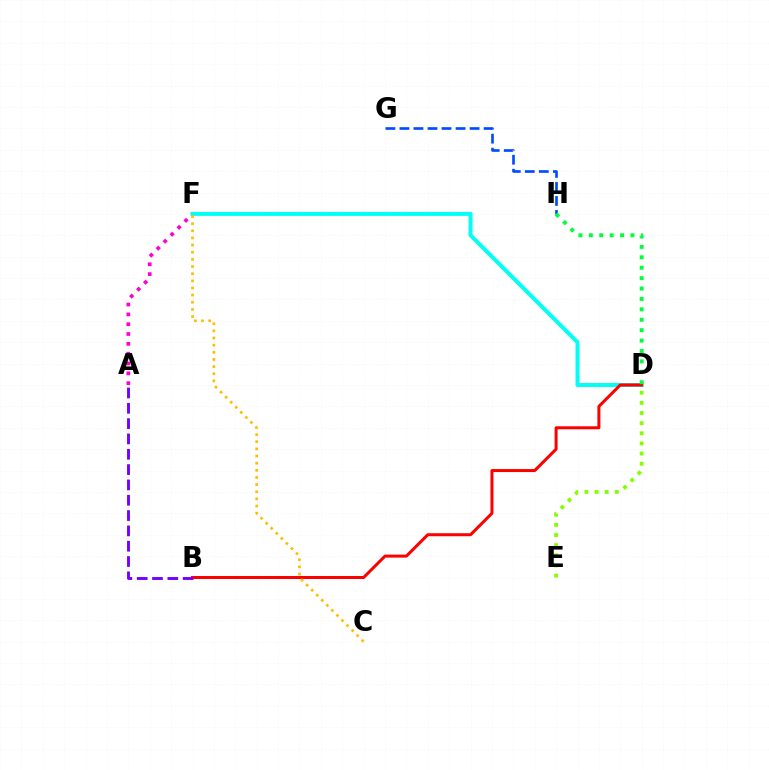{('A', 'F'): [{'color': '#ff00cf', 'line_style': 'dotted', 'thickness': 2.67}], ('D', 'F'): [{'color': '#00fff6', 'line_style': 'solid', 'thickness': 2.87}], ('B', 'D'): [{'color': '#ff0000', 'line_style': 'solid', 'thickness': 2.17}], ('A', 'B'): [{'color': '#7200ff', 'line_style': 'dashed', 'thickness': 2.08}], ('G', 'H'): [{'color': '#004bff', 'line_style': 'dashed', 'thickness': 1.91}], ('C', 'F'): [{'color': '#ffbd00', 'line_style': 'dotted', 'thickness': 1.94}], ('D', 'E'): [{'color': '#84ff00', 'line_style': 'dotted', 'thickness': 2.75}], ('D', 'H'): [{'color': '#00ff39', 'line_style': 'dotted', 'thickness': 2.83}]}